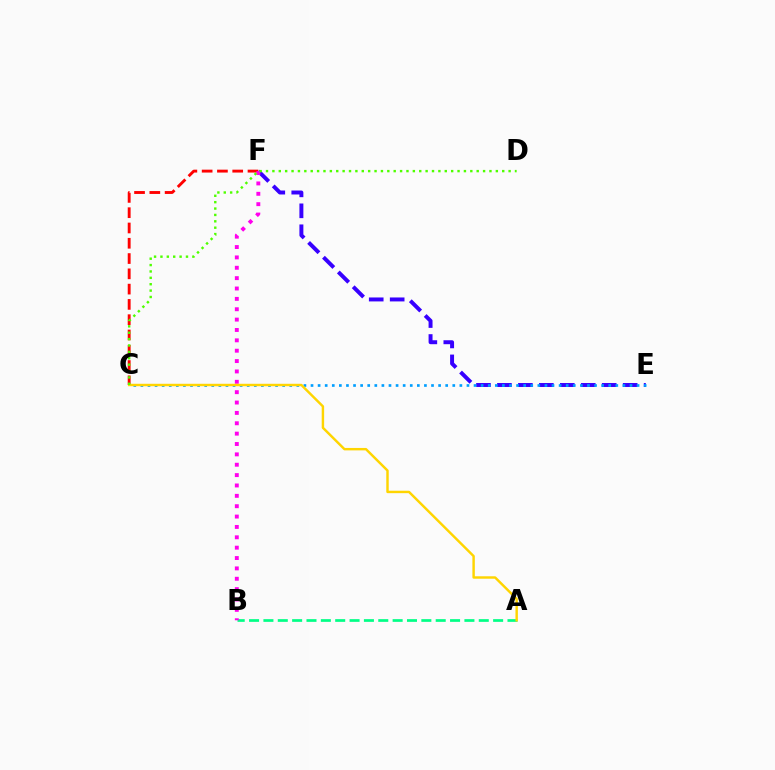{('A', 'B'): [{'color': '#00ff86', 'line_style': 'dashed', 'thickness': 1.95}], ('C', 'F'): [{'color': '#ff0000', 'line_style': 'dashed', 'thickness': 2.08}], ('E', 'F'): [{'color': '#3700ff', 'line_style': 'dashed', 'thickness': 2.85}], ('C', 'E'): [{'color': '#009eff', 'line_style': 'dotted', 'thickness': 1.93}], ('B', 'F'): [{'color': '#ff00ed', 'line_style': 'dotted', 'thickness': 2.82}], ('A', 'C'): [{'color': '#ffd500', 'line_style': 'solid', 'thickness': 1.75}], ('C', 'D'): [{'color': '#4fff00', 'line_style': 'dotted', 'thickness': 1.73}]}